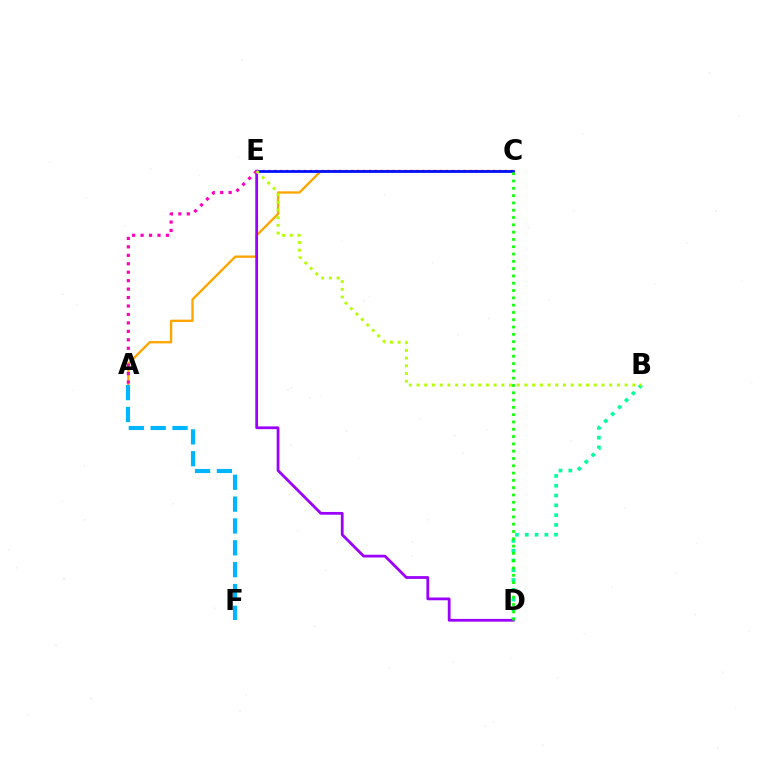{('A', 'C'): [{'color': '#ffa500', 'line_style': 'solid', 'thickness': 1.68}], ('C', 'E'): [{'color': '#ff0000', 'line_style': 'dotted', 'thickness': 1.61}, {'color': '#0010ff', 'line_style': 'solid', 'thickness': 1.99}], ('B', 'D'): [{'color': '#00ff9d', 'line_style': 'dotted', 'thickness': 2.66}], ('D', 'E'): [{'color': '#9b00ff', 'line_style': 'solid', 'thickness': 1.99}], ('A', 'E'): [{'color': '#ff00bd', 'line_style': 'dotted', 'thickness': 2.3}], ('B', 'E'): [{'color': '#b3ff00', 'line_style': 'dotted', 'thickness': 2.09}], ('A', 'F'): [{'color': '#00b5ff', 'line_style': 'dashed', 'thickness': 2.97}], ('C', 'D'): [{'color': '#08ff00', 'line_style': 'dotted', 'thickness': 1.98}]}